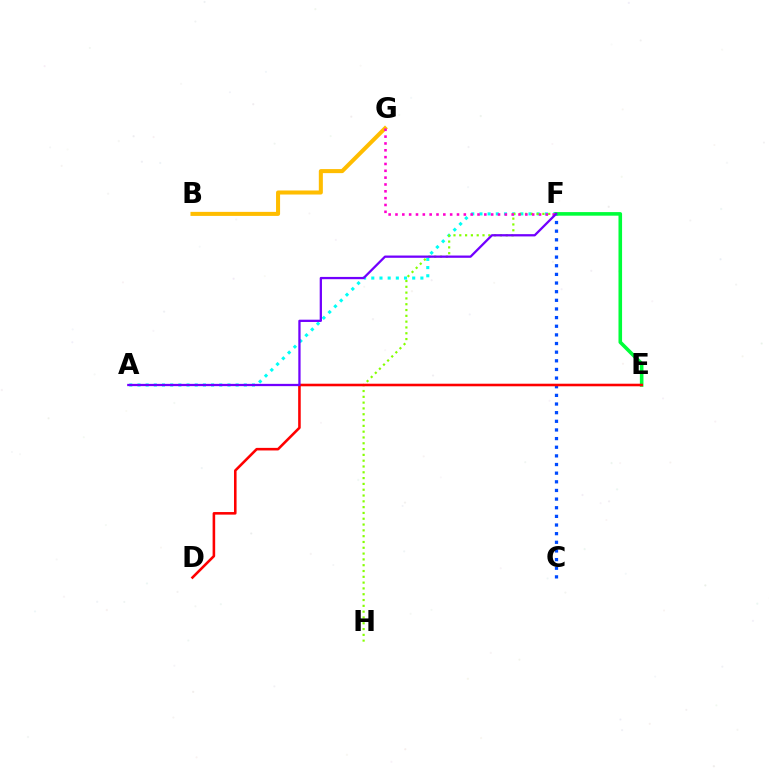{('A', 'F'): [{'color': '#00fff6', 'line_style': 'dotted', 'thickness': 2.22}, {'color': '#7200ff', 'line_style': 'solid', 'thickness': 1.64}], ('C', 'F'): [{'color': '#004bff', 'line_style': 'dotted', 'thickness': 2.35}], ('F', 'H'): [{'color': '#84ff00', 'line_style': 'dotted', 'thickness': 1.58}], ('E', 'F'): [{'color': '#00ff39', 'line_style': 'solid', 'thickness': 2.59}], ('B', 'G'): [{'color': '#ffbd00', 'line_style': 'solid', 'thickness': 2.91}], ('F', 'G'): [{'color': '#ff00cf', 'line_style': 'dotted', 'thickness': 1.86}], ('D', 'E'): [{'color': '#ff0000', 'line_style': 'solid', 'thickness': 1.85}]}